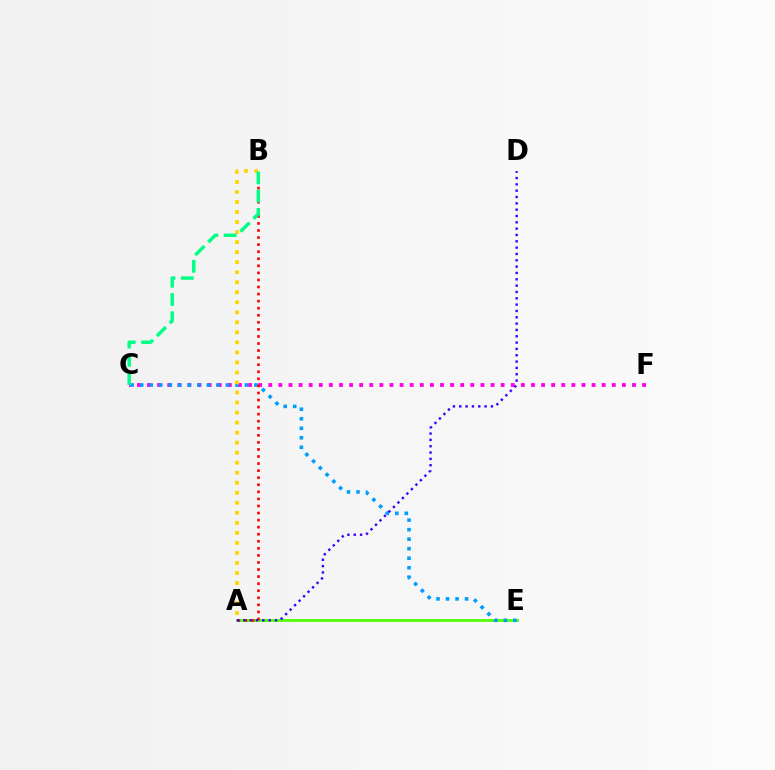{('A', 'E'): [{'color': '#4fff00', 'line_style': 'solid', 'thickness': 1.99}], ('C', 'F'): [{'color': '#ff00ed', 'line_style': 'dotted', 'thickness': 2.75}], ('C', 'E'): [{'color': '#009eff', 'line_style': 'dotted', 'thickness': 2.59}], ('A', 'B'): [{'color': '#ffd500', 'line_style': 'dotted', 'thickness': 2.72}, {'color': '#ff0000', 'line_style': 'dotted', 'thickness': 1.92}], ('B', 'C'): [{'color': '#00ff86', 'line_style': 'dashed', 'thickness': 2.48}], ('A', 'D'): [{'color': '#3700ff', 'line_style': 'dotted', 'thickness': 1.72}]}